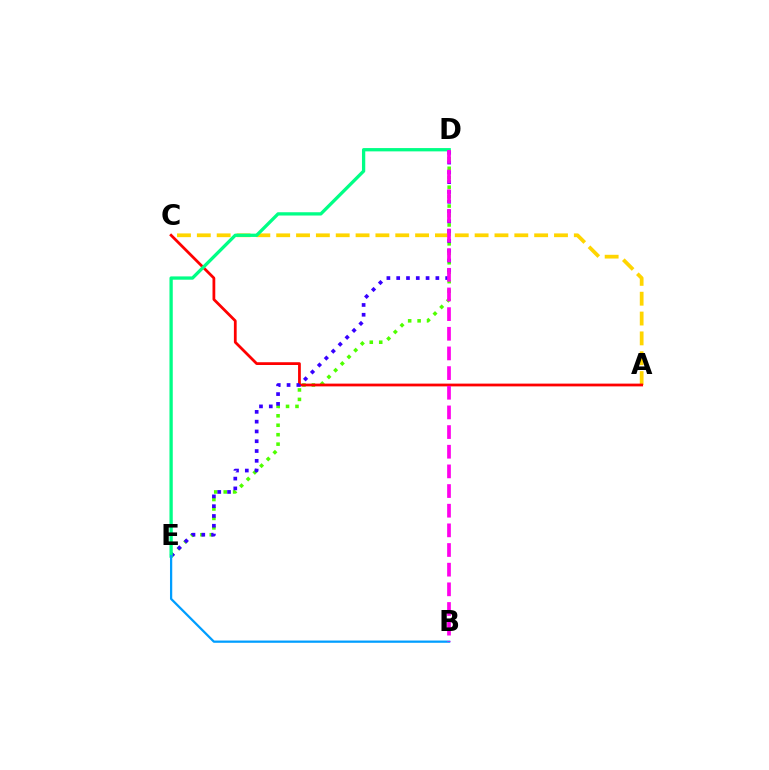{('D', 'E'): [{'color': '#4fff00', 'line_style': 'dotted', 'thickness': 2.57}, {'color': '#3700ff', 'line_style': 'dotted', 'thickness': 2.66}, {'color': '#00ff86', 'line_style': 'solid', 'thickness': 2.37}], ('A', 'C'): [{'color': '#ffd500', 'line_style': 'dashed', 'thickness': 2.7}, {'color': '#ff0000', 'line_style': 'solid', 'thickness': 1.99}], ('B', 'E'): [{'color': '#009eff', 'line_style': 'solid', 'thickness': 1.62}], ('B', 'D'): [{'color': '#ff00ed', 'line_style': 'dashed', 'thickness': 2.67}]}